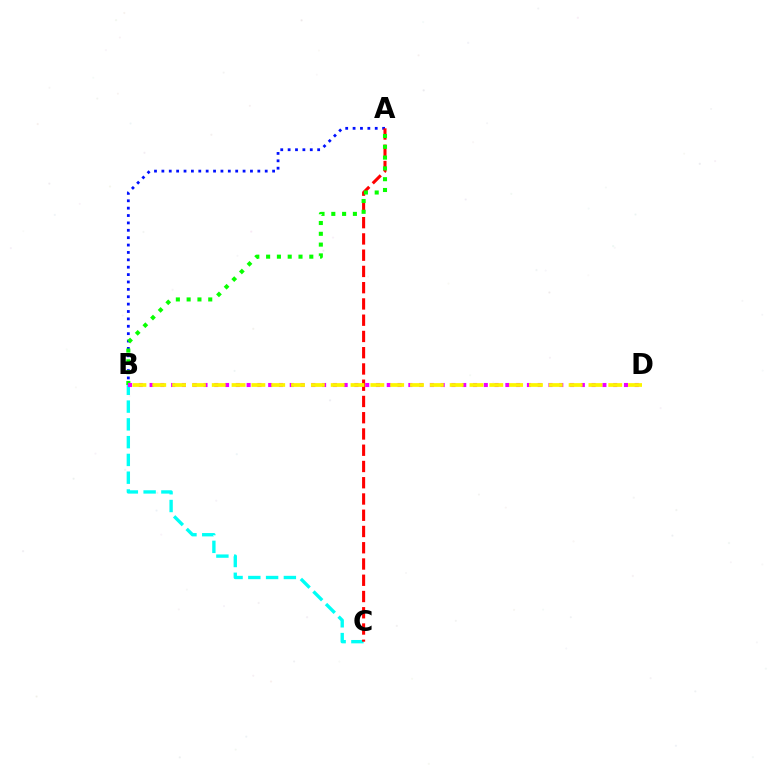{('B', 'C'): [{'color': '#00fff6', 'line_style': 'dashed', 'thickness': 2.41}], ('A', 'B'): [{'color': '#0010ff', 'line_style': 'dotted', 'thickness': 2.01}, {'color': '#08ff00', 'line_style': 'dotted', 'thickness': 2.93}], ('A', 'C'): [{'color': '#ff0000', 'line_style': 'dashed', 'thickness': 2.21}], ('B', 'D'): [{'color': '#ee00ff', 'line_style': 'dotted', 'thickness': 2.93}, {'color': '#fcf500', 'line_style': 'dashed', 'thickness': 2.69}]}